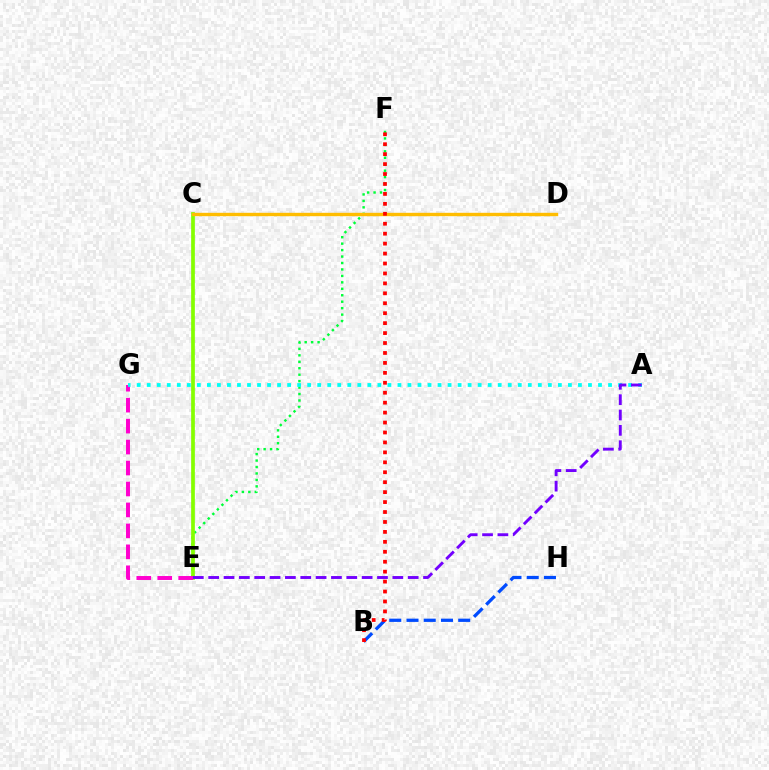{('E', 'F'): [{'color': '#00ff39', 'line_style': 'dotted', 'thickness': 1.75}], ('C', 'E'): [{'color': '#84ff00', 'line_style': 'solid', 'thickness': 2.67}], ('E', 'G'): [{'color': '#ff00cf', 'line_style': 'dashed', 'thickness': 2.85}], ('C', 'D'): [{'color': '#ffbd00', 'line_style': 'solid', 'thickness': 2.43}], ('B', 'H'): [{'color': '#004bff', 'line_style': 'dashed', 'thickness': 2.34}], ('B', 'F'): [{'color': '#ff0000', 'line_style': 'dotted', 'thickness': 2.7}], ('A', 'G'): [{'color': '#00fff6', 'line_style': 'dotted', 'thickness': 2.72}], ('A', 'E'): [{'color': '#7200ff', 'line_style': 'dashed', 'thickness': 2.08}]}